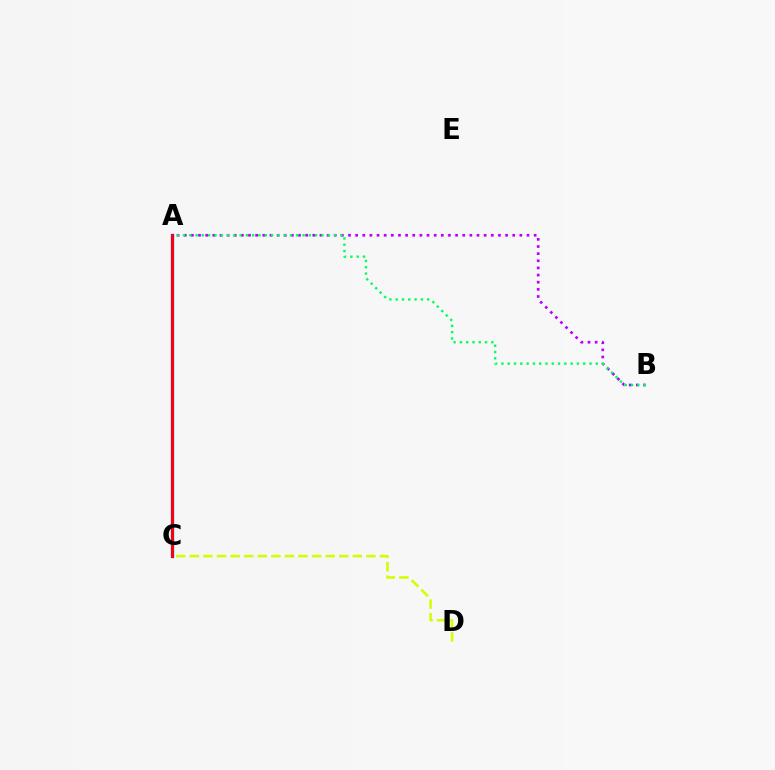{('A', 'B'): [{'color': '#b900ff', 'line_style': 'dotted', 'thickness': 1.94}, {'color': '#00ff5c', 'line_style': 'dotted', 'thickness': 1.71}], ('C', 'D'): [{'color': '#d1ff00', 'line_style': 'dashed', 'thickness': 1.85}], ('A', 'C'): [{'color': '#0074ff', 'line_style': 'solid', 'thickness': 2.42}, {'color': '#ff0000', 'line_style': 'solid', 'thickness': 2.07}]}